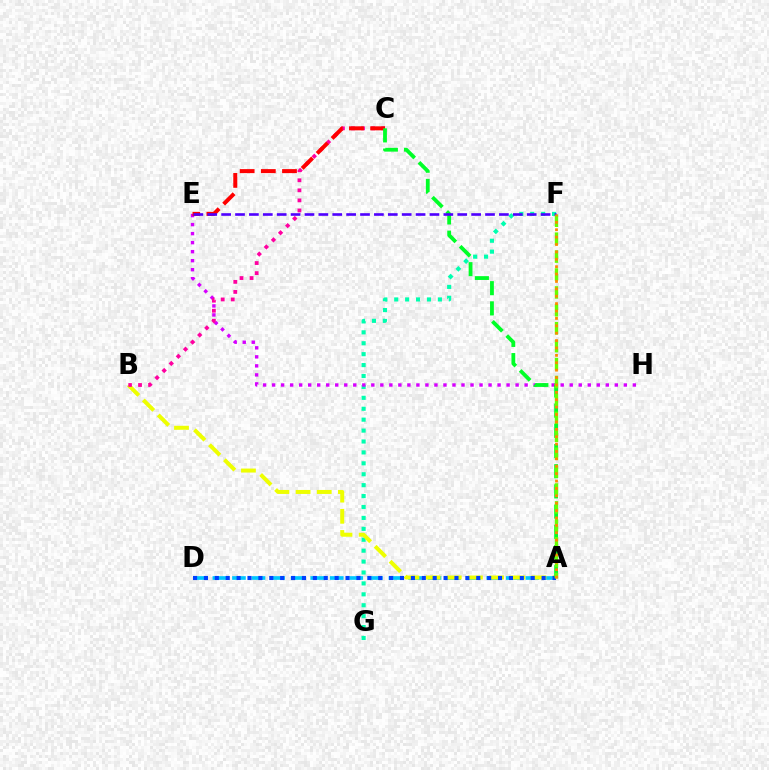{('A', 'D'): [{'color': '#00c7ff', 'line_style': 'dashed', 'thickness': 2.66}, {'color': '#003fff', 'line_style': 'dotted', 'thickness': 2.96}], ('F', 'G'): [{'color': '#00ffaf', 'line_style': 'dotted', 'thickness': 2.97}], ('A', 'B'): [{'color': '#eeff00', 'line_style': 'dashed', 'thickness': 2.88}], ('E', 'H'): [{'color': '#d600ff', 'line_style': 'dotted', 'thickness': 2.45}], ('B', 'C'): [{'color': '#ff00a0', 'line_style': 'dotted', 'thickness': 2.73}], ('C', 'E'): [{'color': '#ff0000', 'line_style': 'dashed', 'thickness': 2.88}], ('A', 'C'): [{'color': '#00ff27', 'line_style': 'dashed', 'thickness': 2.74}], ('A', 'F'): [{'color': '#66ff00', 'line_style': 'dashed', 'thickness': 2.43}, {'color': '#ff8800', 'line_style': 'dotted', 'thickness': 2.01}], ('E', 'F'): [{'color': '#4f00ff', 'line_style': 'dashed', 'thickness': 1.89}]}